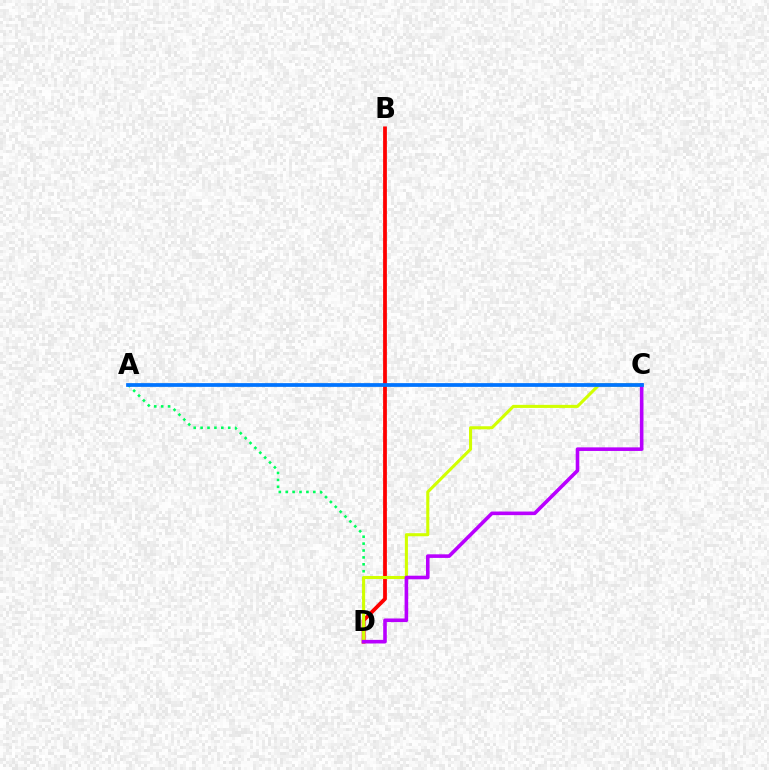{('B', 'D'): [{'color': '#ff0000', 'line_style': 'solid', 'thickness': 2.72}], ('A', 'D'): [{'color': '#00ff5c', 'line_style': 'dotted', 'thickness': 1.87}], ('C', 'D'): [{'color': '#d1ff00', 'line_style': 'solid', 'thickness': 2.21}, {'color': '#b900ff', 'line_style': 'solid', 'thickness': 2.59}], ('A', 'C'): [{'color': '#0074ff', 'line_style': 'solid', 'thickness': 2.7}]}